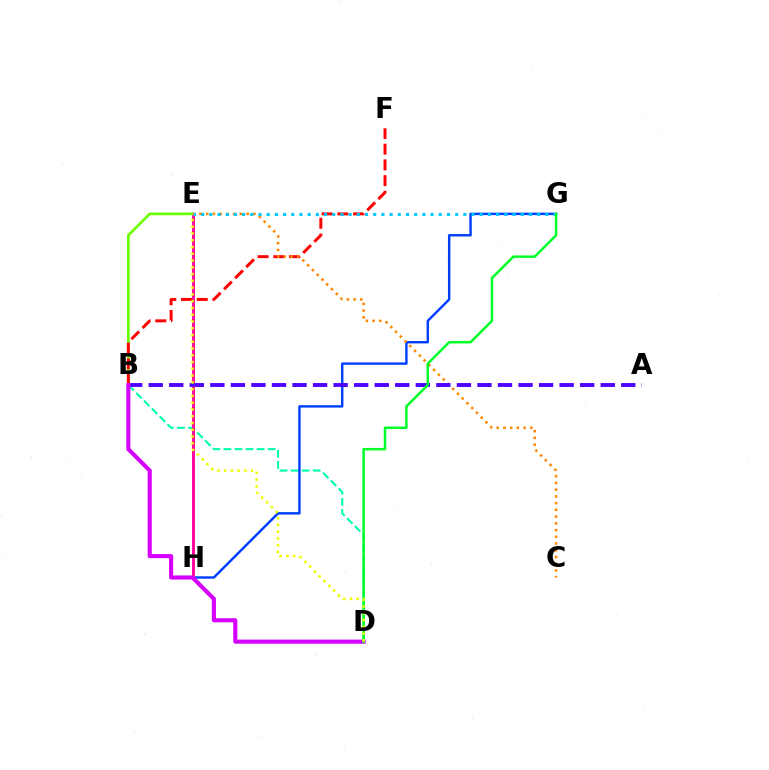{('B', 'D'): [{'color': '#00ffaf', 'line_style': 'dashed', 'thickness': 1.5}, {'color': '#d600ff', 'line_style': 'solid', 'thickness': 2.95}], ('G', 'H'): [{'color': '#003fff', 'line_style': 'solid', 'thickness': 1.75}], ('E', 'H'): [{'color': '#ff00a0', 'line_style': 'solid', 'thickness': 2.08}], ('B', 'E'): [{'color': '#66ff00', 'line_style': 'solid', 'thickness': 1.91}], ('B', 'F'): [{'color': '#ff0000', 'line_style': 'dashed', 'thickness': 2.14}], ('C', 'E'): [{'color': '#ff8800', 'line_style': 'dotted', 'thickness': 1.83}], ('E', 'G'): [{'color': '#00c7ff', 'line_style': 'dotted', 'thickness': 2.23}], ('A', 'B'): [{'color': '#4f00ff', 'line_style': 'dashed', 'thickness': 2.79}], ('D', 'G'): [{'color': '#00ff27', 'line_style': 'solid', 'thickness': 1.77}], ('D', 'E'): [{'color': '#eeff00', 'line_style': 'dotted', 'thickness': 1.84}]}